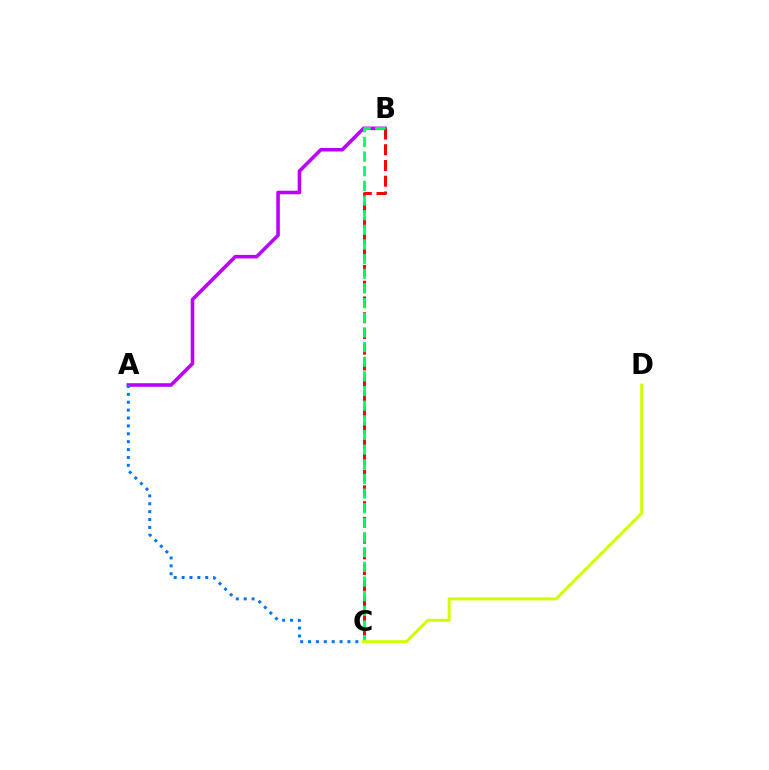{('A', 'B'): [{'color': '#b900ff', 'line_style': 'solid', 'thickness': 2.57}], ('A', 'C'): [{'color': '#0074ff', 'line_style': 'dotted', 'thickness': 2.14}], ('B', 'C'): [{'color': '#ff0000', 'line_style': 'dashed', 'thickness': 2.14}, {'color': '#00ff5c', 'line_style': 'dashed', 'thickness': 1.99}], ('C', 'D'): [{'color': '#d1ff00', 'line_style': 'solid', 'thickness': 2.14}]}